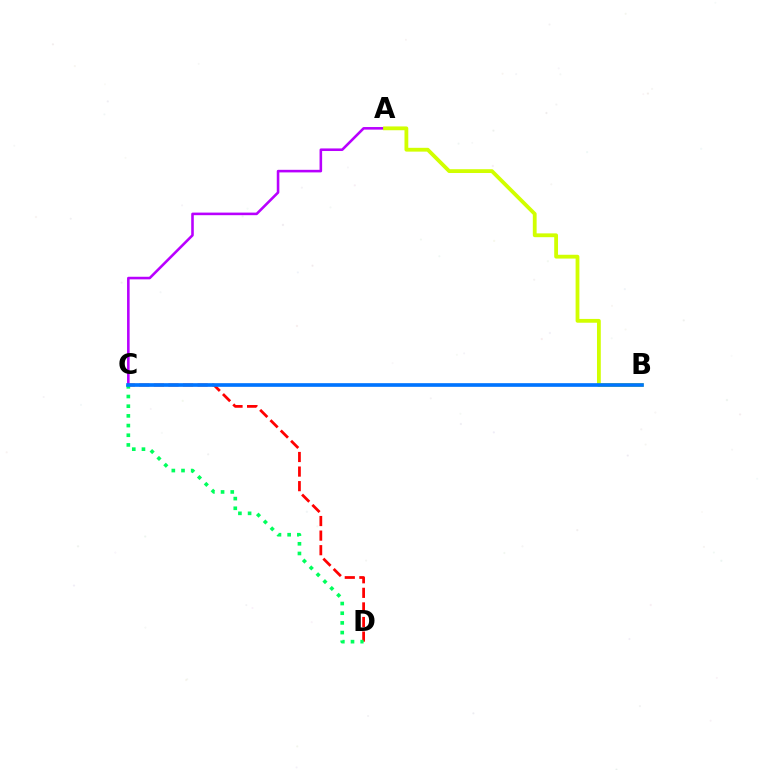{('C', 'D'): [{'color': '#ff0000', 'line_style': 'dashed', 'thickness': 1.98}, {'color': '#00ff5c', 'line_style': 'dotted', 'thickness': 2.63}], ('A', 'C'): [{'color': '#b900ff', 'line_style': 'solid', 'thickness': 1.86}], ('A', 'B'): [{'color': '#d1ff00', 'line_style': 'solid', 'thickness': 2.74}], ('B', 'C'): [{'color': '#0074ff', 'line_style': 'solid', 'thickness': 2.64}]}